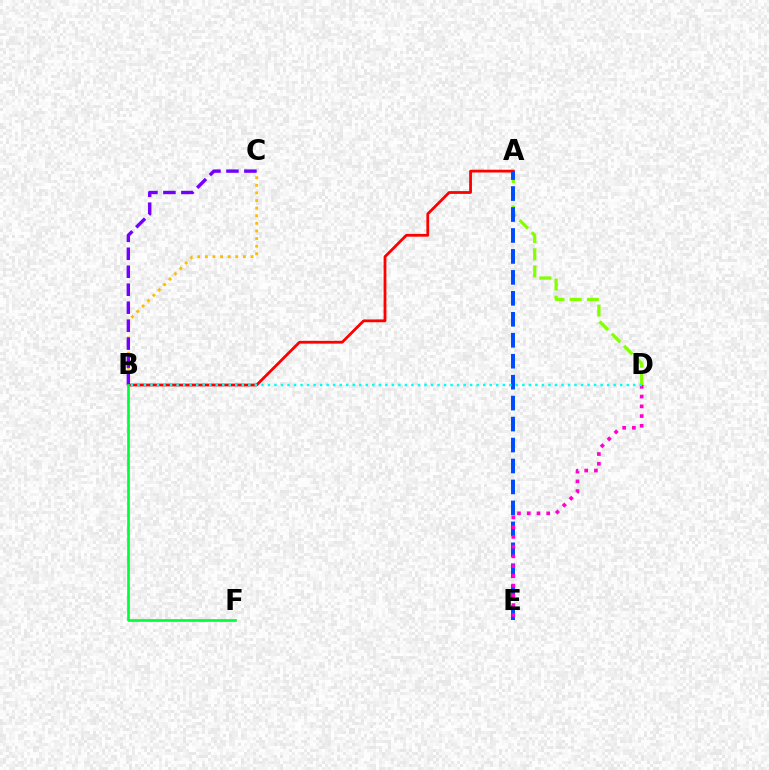{('A', 'B'): [{'color': '#ff0000', 'line_style': 'solid', 'thickness': 2.01}], ('A', 'D'): [{'color': '#84ff00', 'line_style': 'dashed', 'thickness': 2.34}], ('A', 'E'): [{'color': '#004bff', 'line_style': 'dashed', 'thickness': 2.85}], ('B', 'C'): [{'color': '#ffbd00', 'line_style': 'dotted', 'thickness': 2.07}, {'color': '#7200ff', 'line_style': 'dashed', 'thickness': 2.44}], ('B', 'F'): [{'color': '#00ff39', 'line_style': 'solid', 'thickness': 1.95}], ('D', 'E'): [{'color': '#ff00cf', 'line_style': 'dotted', 'thickness': 2.65}], ('B', 'D'): [{'color': '#00fff6', 'line_style': 'dotted', 'thickness': 1.77}]}